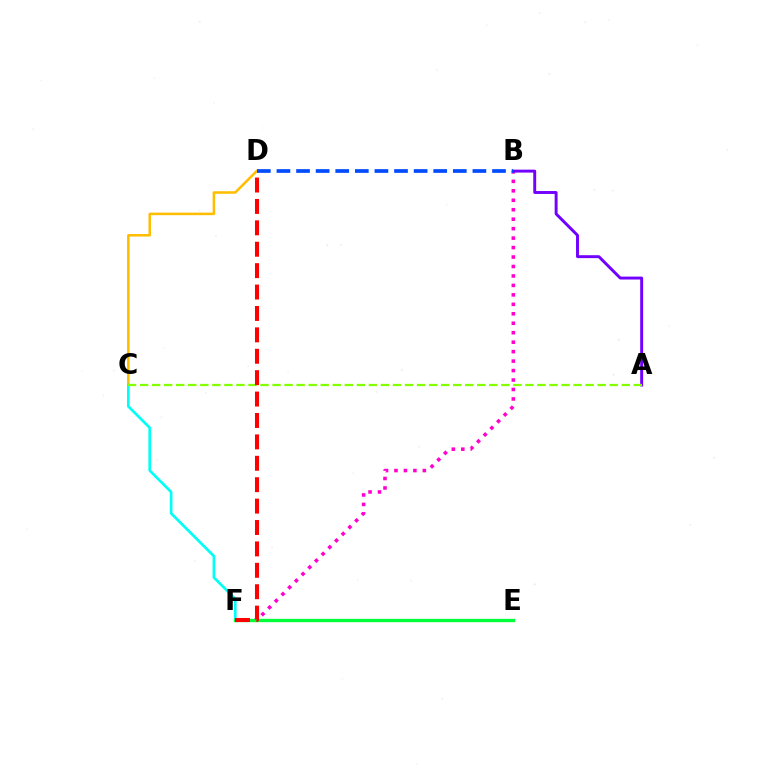{('C', 'D'): [{'color': '#ffbd00', 'line_style': 'solid', 'thickness': 1.82}], ('B', 'F'): [{'color': '#ff00cf', 'line_style': 'dotted', 'thickness': 2.57}], ('C', 'F'): [{'color': '#00fff6', 'line_style': 'solid', 'thickness': 1.93}], ('A', 'B'): [{'color': '#7200ff', 'line_style': 'solid', 'thickness': 2.11}], ('E', 'F'): [{'color': '#00ff39', 'line_style': 'solid', 'thickness': 2.4}], ('A', 'C'): [{'color': '#84ff00', 'line_style': 'dashed', 'thickness': 1.64}], ('D', 'F'): [{'color': '#ff0000', 'line_style': 'dashed', 'thickness': 2.91}], ('B', 'D'): [{'color': '#004bff', 'line_style': 'dashed', 'thickness': 2.66}]}